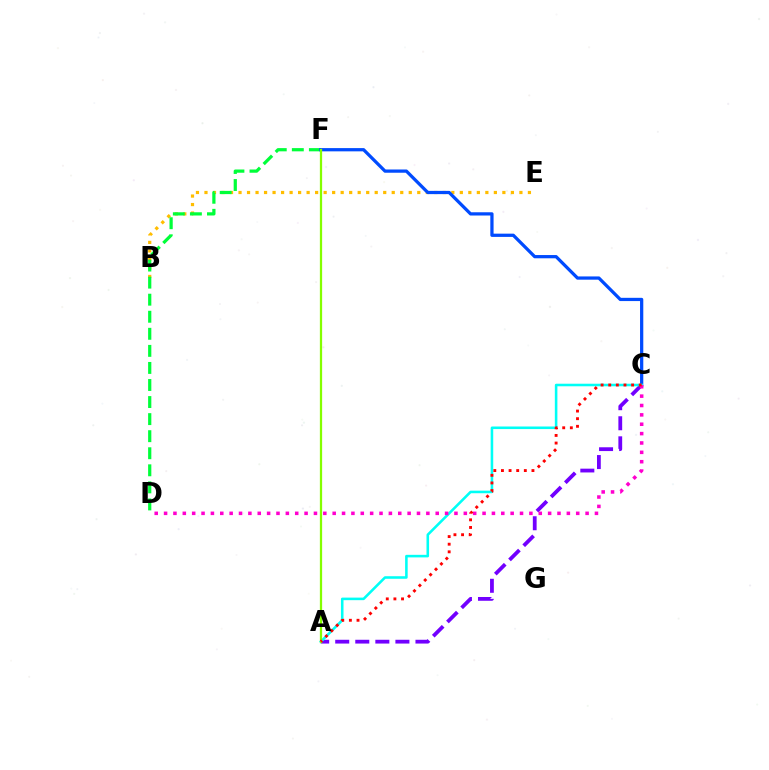{('B', 'E'): [{'color': '#ffbd00', 'line_style': 'dotted', 'thickness': 2.31}], ('A', 'C'): [{'color': '#7200ff', 'line_style': 'dashed', 'thickness': 2.73}, {'color': '#00fff6', 'line_style': 'solid', 'thickness': 1.85}, {'color': '#ff0000', 'line_style': 'dotted', 'thickness': 2.07}], ('D', 'F'): [{'color': '#00ff39', 'line_style': 'dashed', 'thickness': 2.32}], ('C', 'F'): [{'color': '#004bff', 'line_style': 'solid', 'thickness': 2.34}], ('A', 'F'): [{'color': '#84ff00', 'line_style': 'solid', 'thickness': 1.63}], ('C', 'D'): [{'color': '#ff00cf', 'line_style': 'dotted', 'thickness': 2.55}]}